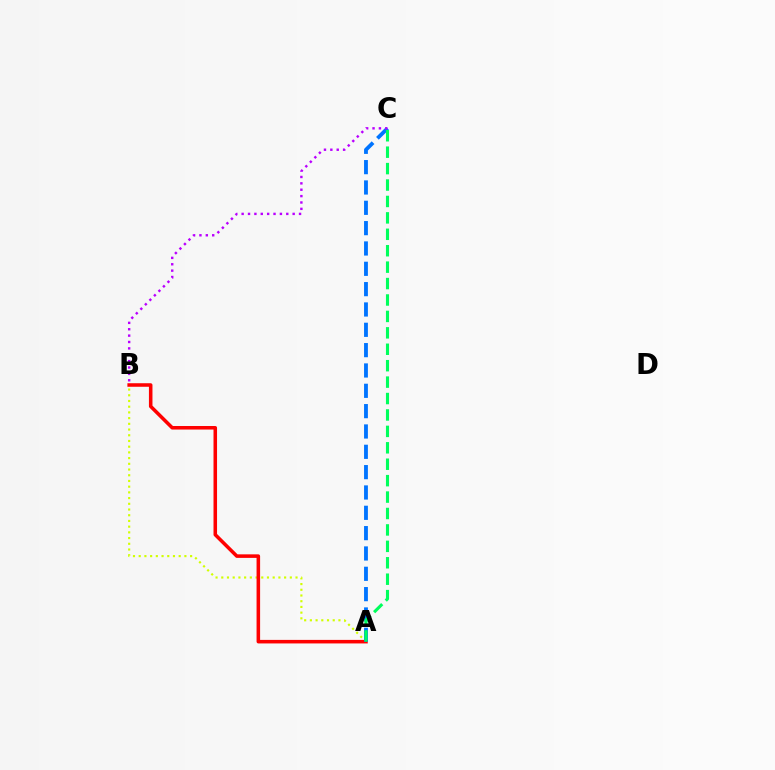{('A', 'B'): [{'color': '#d1ff00', 'line_style': 'dotted', 'thickness': 1.55}, {'color': '#ff0000', 'line_style': 'solid', 'thickness': 2.55}], ('A', 'C'): [{'color': '#0074ff', 'line_style': 'dashed', 'thickness': 2.76}, {'color': '#00ff5c', 'line_style': 'dashed', 'thickness': 2.23}], ('B', 'C'): [{'color': '#b900ff', 'line_style': 'dotted', 'thickness': 1.73}]}